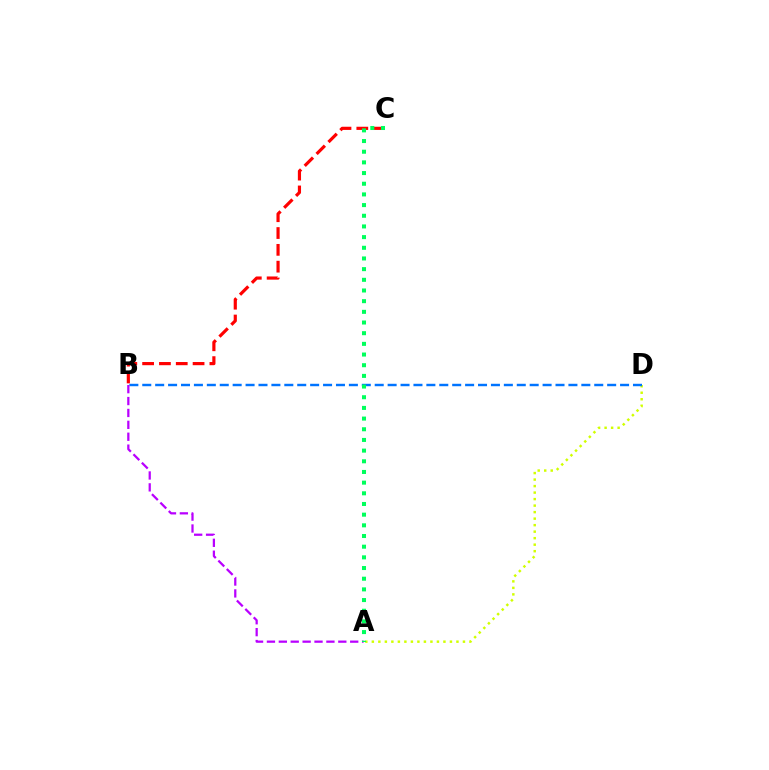{('A', 'D'): [{'color': '#d1ff00', 'line_style': 'dotted', 'thickness': 1.77}], ('B', 'D'): [{'color': '#0074ff', 'line_style': 'dashed', 'thickness': 1.75}], ('A', 'B'): [{'color': '#b900ff', 'line_style': 'dashed', 'thickness': 1.62}], ('B', 'C'): [{'color': '#ff0000', 'line_style': 'dashed', 'thickness': 2.28}], ('A', 'C'): [{'color': '#00ff5c', 'line_style': 'dotted', 'thickness': 2.9}]}